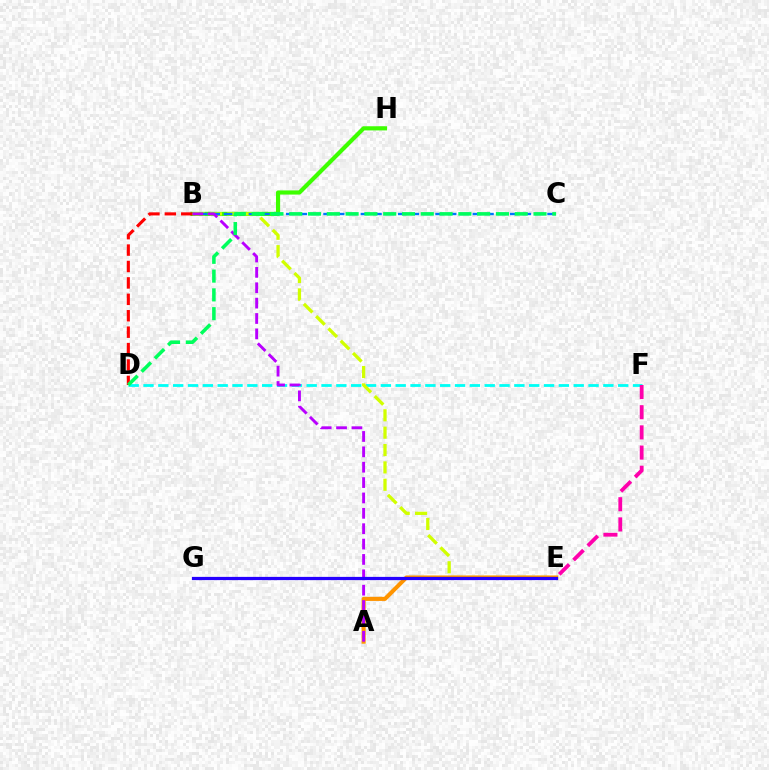{('B', 'H'): [{'color': '#3dff00', 'line_style': 'solid', 'thickness': 2.99}], ('D', 'F'): [{'color': '#00fff6', 'line_style': 'dashed', 'thickness': 2.02}], ('B', 'E'): [{'color': '#d1ff00', 'line_style': 'dashed', 'thickness': 2.36}], ('A', 'E'): [{'color': '#ff9400', 'line_style': 'solid', 'thickness': 2.94}], ('B', 'C'): [{'color': '#0074ff', 'line_style': 'dashed', 'thickness': 1.69}], ('B', 'D'): [{'color': '#ff0000', 'line_style': 'dashed', 'thickness': 2.23}], ('A', 'B'): [{'color': '#b900ff', 'line_style': 'dashed', 'thickness': 2.09}], ('E', 'G'): [{'color': '#2500ff', 'line_style': 'solid', 'thickness': 2.32}], ('C', 'D'): [{'color': '#00ff5c', 'line_style': 'dashed', 'thickness': 2.55}], ('E', 'F'): [{'color': '#ff00ac', 'line_style': 'dashed', 'thickness': 2.74}]}